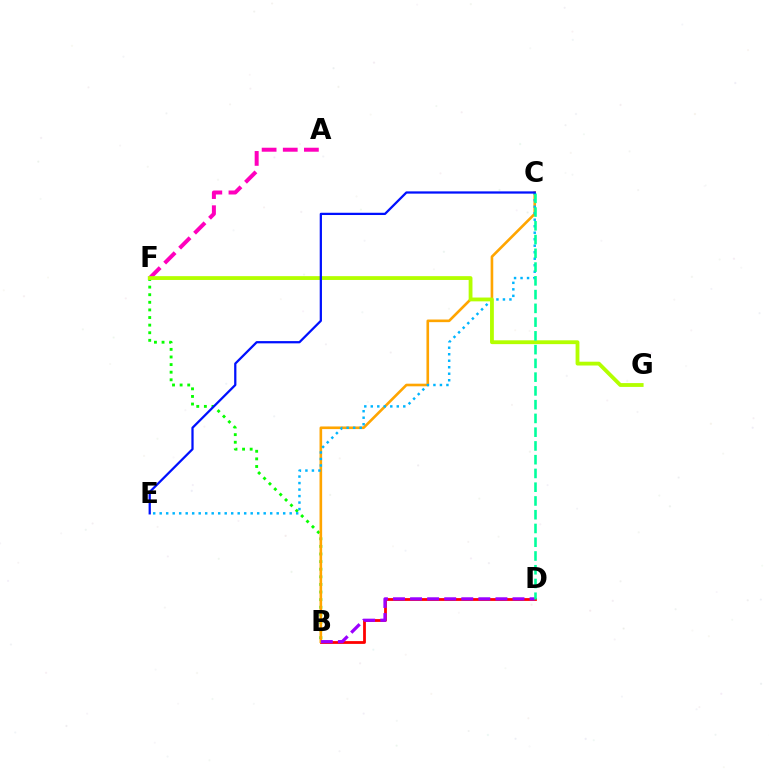{('B', 'D'): [{'color': '#ff0000', 'line_style': 'solid', 'thickness': 2.01}, {'color': '#9b00ff', 'line_style': 'dashed', 'thickness': 2.32}], ('B', 'F'): [{'color': '#08ff00', 'line_style': 'dotted', 'thickness': 2.07}], ('B', 'C'): [{'color': '#ffa500', 'line_style': 'solid', 'thickness': 1.89}], ('A', 'F'): [{'color': '#ff00bd', 'line_style': 'dashed', 'thickness': 2.87}], ('C', 'E'): [{'color': '#00b5ff', 'line_style': 'dotted', 'thickness': 1.77}, {'color': '#0010ff', 'line_style': 'solid', 'thickness': 1.62}], ('F', 'G'): [{'color': '#b3ff00', 'line_style': 'solid', 'thickness': 2.75}], ('C', 'D'): [{'color': '#00ff9d', 'line_style': 'dashed', 'thickness': 1.87}]}